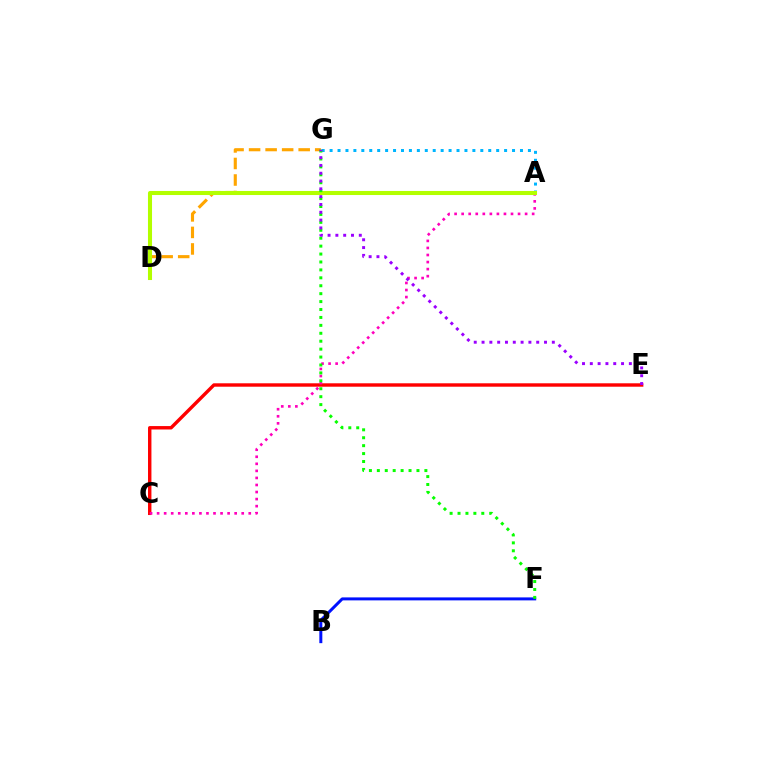{('C', 'E'): [{'color': '#ff0000', 'line_style': 'solid', 'thickness': 2.46}], ('A', 'C'): [{'color': '#ff00bd', 'line_style': 'dotted', 'thickness': 1.92}], ('D', 'G'): [{'color': '#ffa500', 'line_style': 'dashed', 'thickness': 2.25}], ('A', 'G'): [{'color': '#00b5ff', 'line_style': 'dotted', 'thickness': 2.16}], ('B', 'F'): [{'color': '#0010ff', 'line_style': 'solid', 'thickness': 2.15}], ('A', 'D'): [{'color': '#00ff9d', 'line_style': 'dotted', 'thickness': 1.8}, {'color': '#b3ff00', 'line_style': 'solid', 'thickness': 2.92}], ('F', 'G'): [{'color': '#08ff00', 'line_style': 'dotted', 'thickness': 2.15}], ('E', 'G'): [{'color': '#9b00ff', 'line_style': 'dotted', 'thickness': 2.12}]}